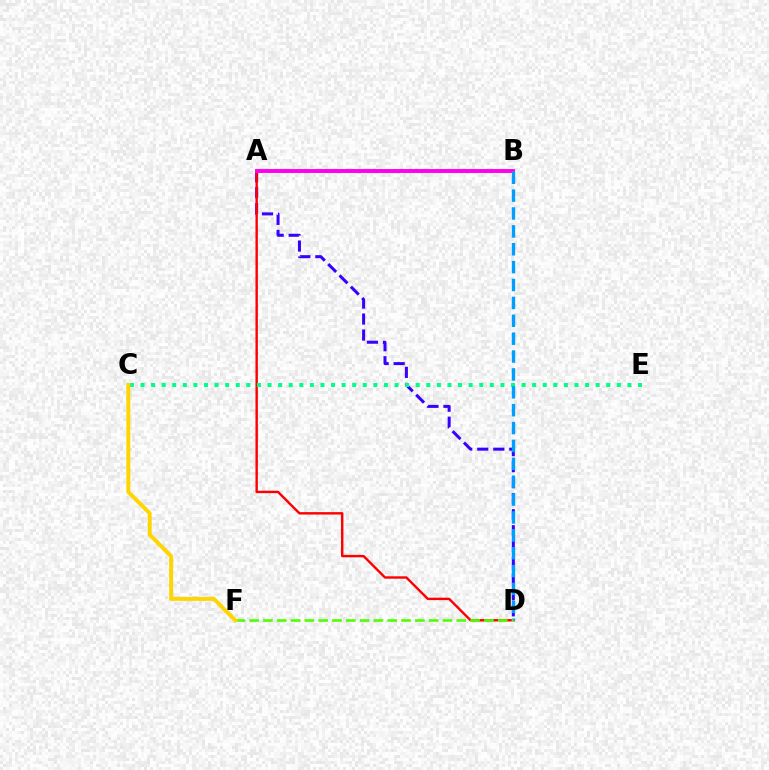{('A', 'D'): [{'color': '#3700ff', 'line_style': 'dashed', 'thickness': 2.18}, {'color': '#ff0000', 'line_style': 'solid', 'thickness': 1.74}], ('A', 'B'): [{'color': '#ff00ed', 'line_style': 'solid', 'thickness': 2.83}], ('C', 'E'): [{'color': '#00ff86', 'line_style': 'dotted', 'thickness': 2.88}], ('B', 'D'): [{'color': '#009eff', 'line_style': 'dashed', 'thickness': 2.43}], ('D', 'F'): [{'color': '#4fff00', 'line_style': 'dashed', 'thickness': 1.88}], ('C', 'F'): [{'color': '#ffd500', 'line_style': 'solid', 'thickness': 2.83}]}